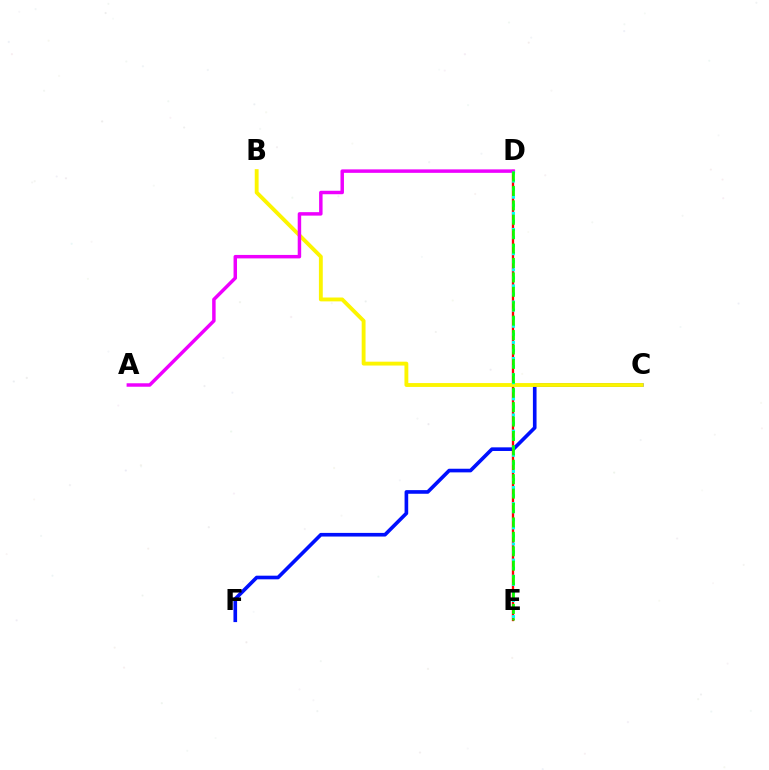{('C', 'F'): [{'color': '#0010ff', 'line_style': 'solid', 'thickness': 2.62}], ('D', 'E'): [{'color': '#ff0000', 'line_style': 'solid', 'thickness': 1.67}, {'color': '#00fff6', 'line_style': 'dotted', 'thickness': 2.19}, {'color': '#08ff00', 'line_style': 'dashed', 'thickness': 1.96}], ('B', 'C'): [{'color': '#fcf500', 'line_style': 'solid', 'thickness': 2.78}], ('A', 'D'): [{'color': '#ee00ff', 'line_style': 'solid', 'thickness': 2.5}]}